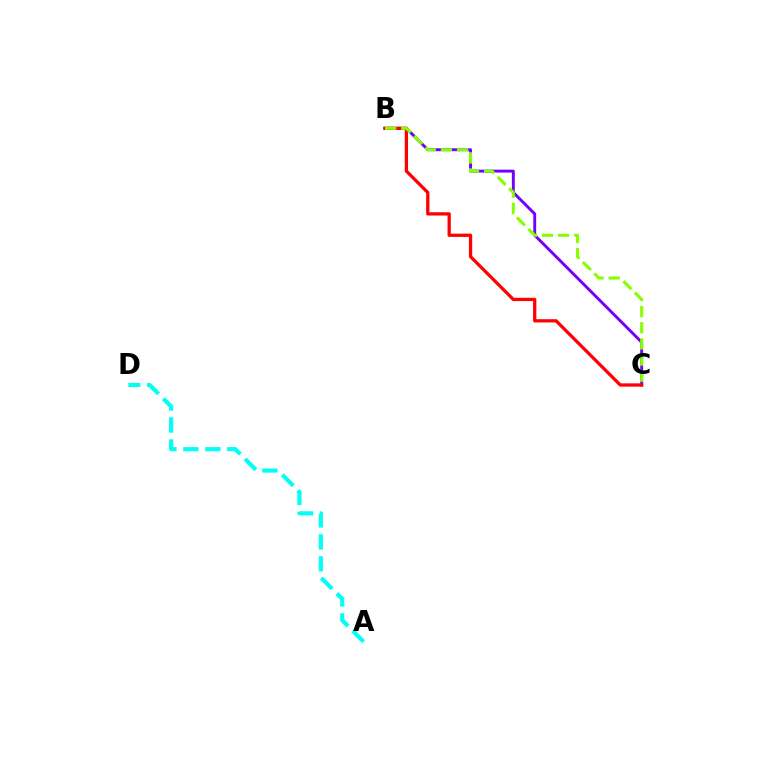{('B', 'C'): [{'color': '#7200ff', 'line_style': 'solid', 'thickness': 2.09}, {'color': '#ff0000', 'line_style': 'solid', 'thickness': 2.36}, {'color': '#84ff00', 'line_style': 'dashed', 'thickness': 2.19}], ('A', 'D'): [{'color': '#00fff6', 'line_style': 'dashed', 'thickness': 2.98}]}